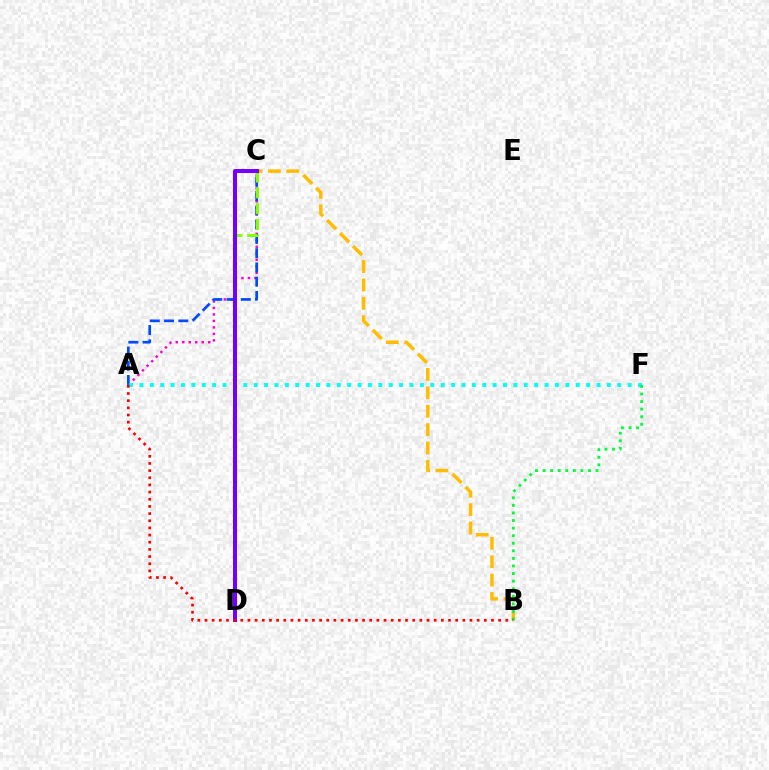{('B', 'C'): [{'color': '#ffbd00', 'line_style': 'dashed', 'thickness': 2.5}], ('A', 'C'): [{'color': '#ff00cf', 'line_style': 'dotted', 'thickness': 1.76}, {'color': '#004bff', 'line_style': 'dashed', 'thickness': 1.94}], ('A', 'F'): [{'color': '#00fff6', 'line_style': 'dotted', 'thickness': 2.82}], ('B', 'F'): [{'color': '#00ff39', 'line_style': 'dotted', 'thickness': 2.06}], ('C', 'D'): [{'color': '#84ff00', 'line_style': 'dashed', 'thickness': 2.15}, {'color': '#7200ff', 'line_style': 'solid', 'thickness': 2.91}], ('A', 'B'): [{'color': '#ff0000', 'line_style': 'dotted', 'thickness': 1.95}]}